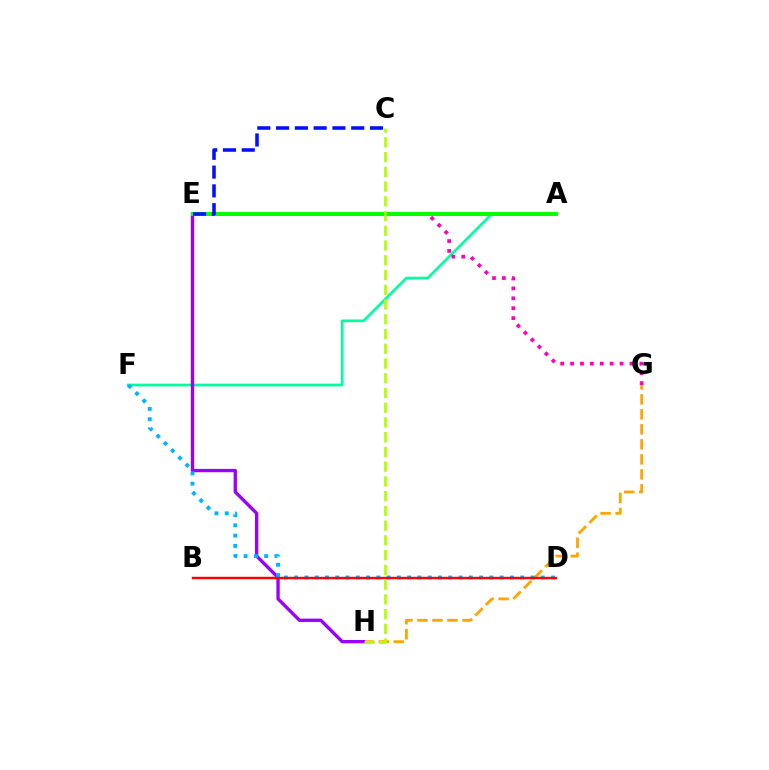{('G', 'H'): [{'color': '#ffa500', 'line_style': 'dashed', 'thickness': 2.04}], ('A', 'F'): [{'color': '#00ff9d', 'line_style': 'solid', 'thickness': 1.95}], ('E', 'G'): [{'color': '#ff00bd', 'line_style': 'dotted', 'thickness': 2.69}], ('E', 'H'): [{'color': '#9b00ff', 'line_style': 'solid', 'thickness': 2.4}], ('D', 'F'): [{'color': '#00b5ff', 'line_style': 'dotted', 'thickness': 2.79}], ('B', 'D'): [{'color': '#ff0000', 'line_style': 'solid', 'thickness': 1.74}], ('A', 'E'): [{'color': '#08ff00', 'line_style': 'solid', 'thickness': 2.91}], ('C', 'E'): [{'color': '#0010ff', 'line_style': 'dashed', 'thickness': 2.55}], ('C', 'H'): [{'color': '#b3ff00', 'line_style': 'dashed', 'thickness': 2.0}]}